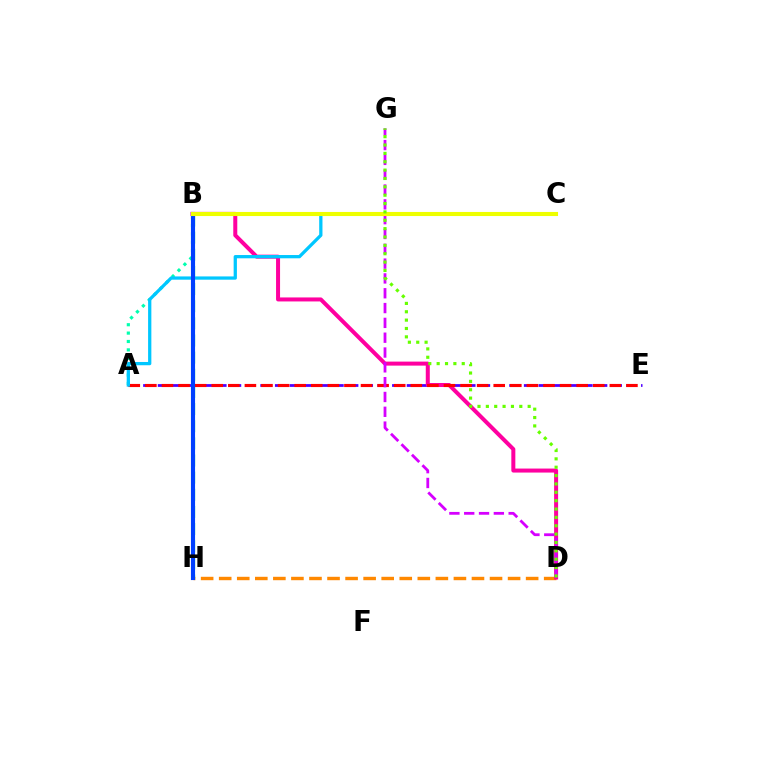{('D', 'H'): [{'color': '#ff8800', 'line_style': 'dashed', 'thickness': 2.45}], ('B', 'H'): [{'color': '#00ff27', 'line_style': 'dashed', 'thickness': 2.33}, {'color': '#003fff', 'line_style': 'solid', 'thickness': 2.97}], ('A', 'B'): [{'color': '#00ffaf', 'line_style': 'dotted', 'thickness': 2.28}], ('A', 'E'): [{'color': '#4f00ff', 'line_style': 'dashed', 'thickness': 1.99}, {'color': '#ff0000', 'line_style': 'dashed', 'thickness': 2.25}], ('B', 'D'): [{'color': '#ff00a0', 'line_style': 'solid', 'thickness': 2.88}], ('A', 'C'): [{'color': '#00c7ff', 'line_style': 'solid', 'thickness': 2.35}], ('D', 'G'): [{'color': '#d600ff', 'line_style': 'dashed', 'thickness': 2.01}, {'color': '#66ff00', 'line_style': 'dotted', 'thickness': 2.27}], ('B', 'C'): [{'color': '#eeff00', 'line_style': 'solid', 'thickness': 2.95}]}